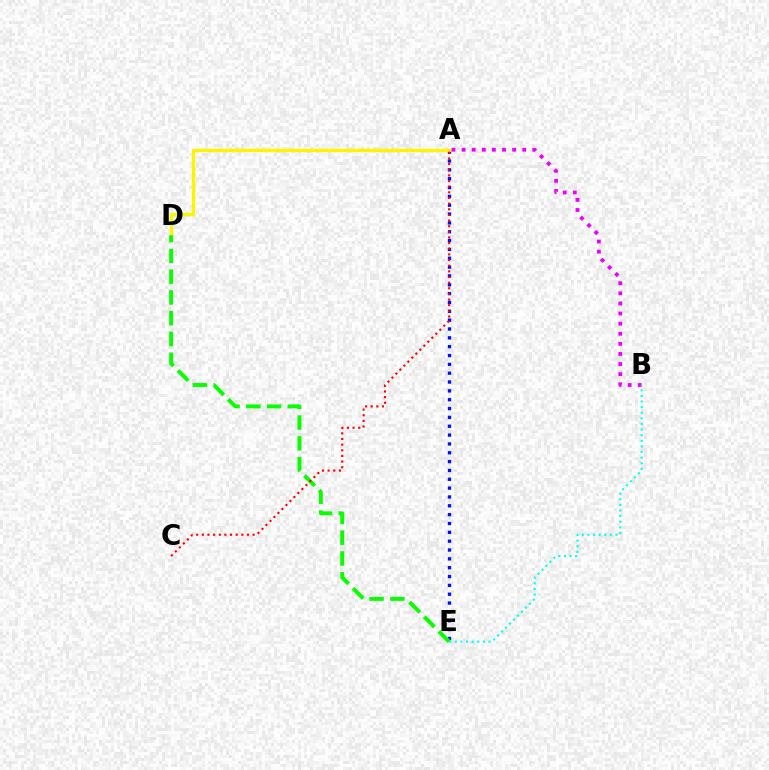{('A', 'B'): [{'color': '#ee00ff', 'line_style': 'dotted', 'thickness': 2.75}], ('A', 'E'): [{'color': '#0010ff', 'line_style': 'dotted', 'thickness': 2.4}], ('B', 'E'): [{'color': '#00fff6', 'line_style': 'dotted', 'thickness': 1.52}], ('A', 'D'): [{'color': '#fcf500', 'line_style': 'solid', 'thickness': 2.4}], ('D', 'E'): [{'color': '#08ff00', 'line_style': 'dashed', 'thickness': 2.82}], ('A', 'C'): [{'color': '#ff0000', 'line_style': 'dotted', 'thickness': 1.53}]}